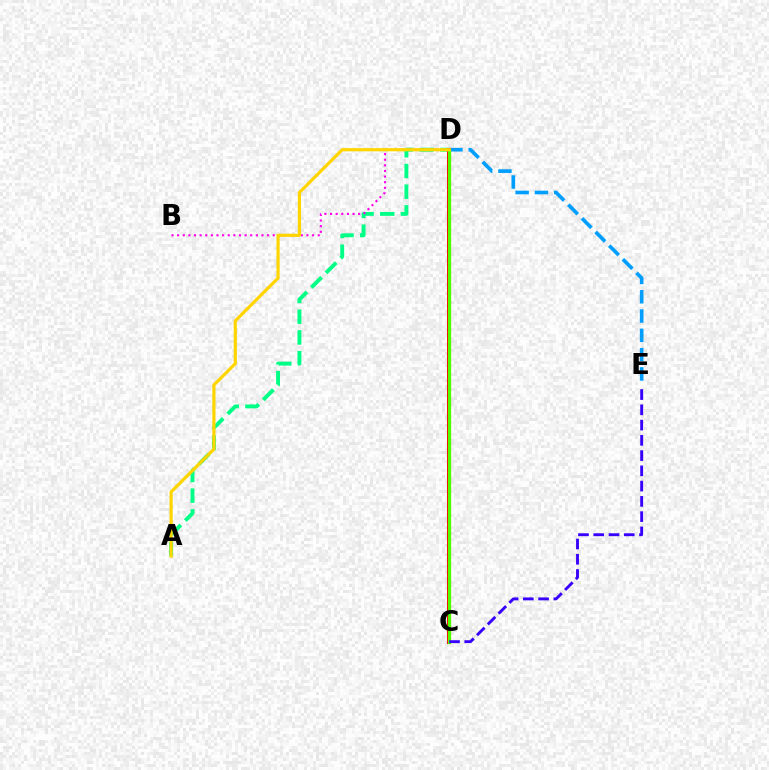{('D', 'E'): [{'color': '#009eff', 'line_style': 'dashed', 'thickness': 2.62}], ('A', 'D'): [{'color': '#00ff86', 'line_style': 'dashed', 'thickness': 2.81}, {'color': '#ffd500', 'line_style': 'solid', 'thickness': 2.3}], ('B', 'D'): [{'color': '#ff00ed', 'line_style': 'dotted', 'thickness': 1.53}], ('C', 'D'): [{'color': '#ff0000', 'line_style': 'solid', 'thickness': 2.91}, {'color': '#4fff00', 'line_style': 'solid', 'thickness': 2.32}], ('C', 'E'): [{'color': '#3700ff', 'line_style': 'dashed', 'thickness': 2.07}]}